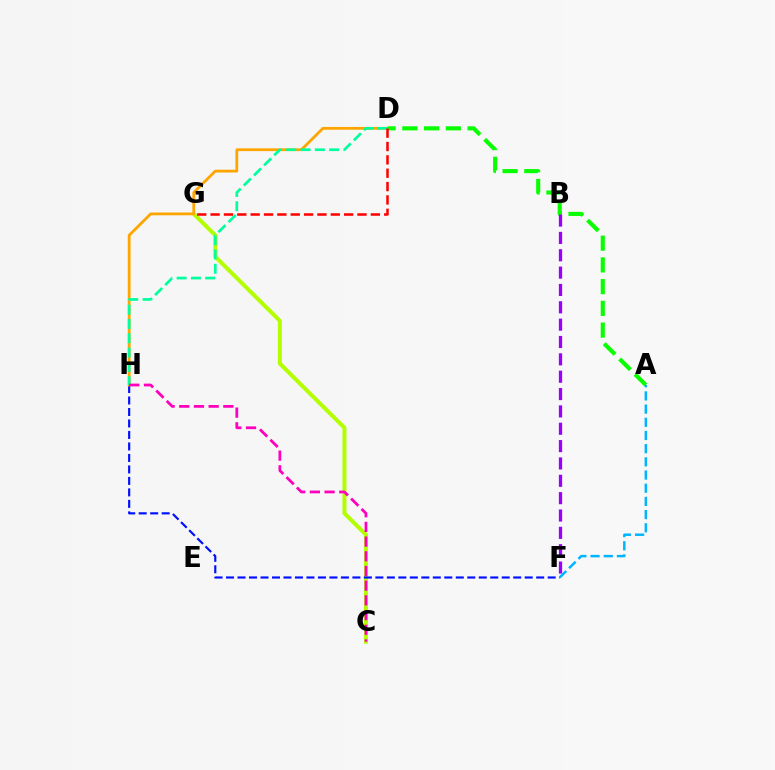{('C', 'G'): [{'color': '#b3ff00', 'line_style': 'solid', 'thickness': 2.87}], ('F', 'H'): [{'color': '#0010ff', 'line_style': 'dashed', 'thickness': 1.56}], ('D', 'H'): [{'color': '#ffa500', 'line_style': 'solid', 'thickness': 2.0}, {'color': '#00ff9d', 'line_style': 'dashed', 'thickness': 1.94}], ('A', 'D'): [{'color': '#08ff00', 'line_style': 'dashed', 'thickness': 2.95}], ('B', 'F'): [{'color': '#9b00ff', 'line_style': 'dashed', 'thickness': 2.36}], ('A', 'F'): [{'color': '#00b5ff', 'line_style': 'dashed', 'thickness': 1.79}], ('C', 'H'): [{'color': '#ff00bd', 'line_style': 'dashed', 'thickness': 2.0}], ('D', 'G'): [{'color': '#ff0000', 'line_style': 'dashed', 'thickness': 1.81}]}